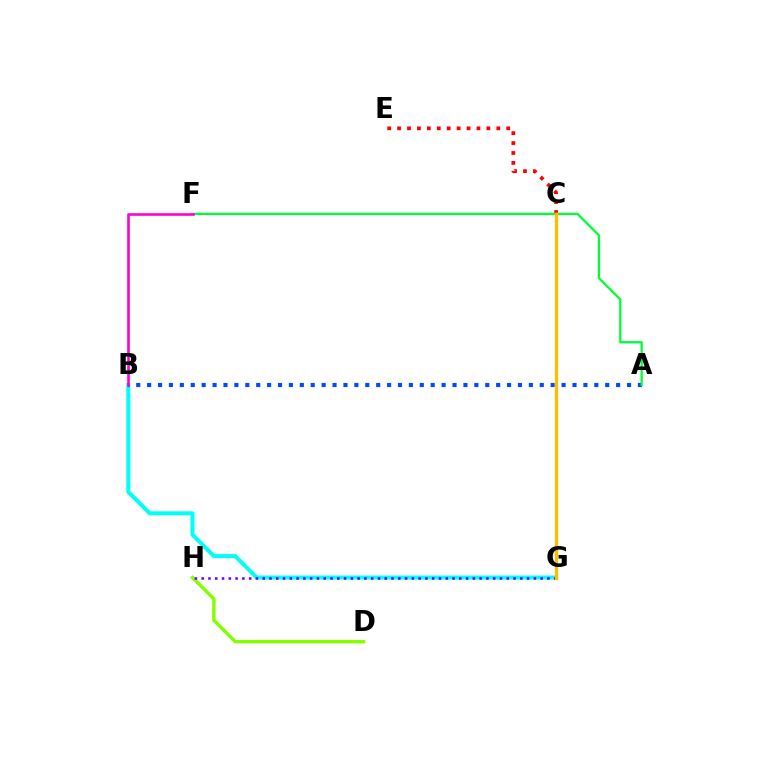{('C', 'E'): [{'color': '#ff0000', 'line_style': 'dotted', 'thickness': 2.7}], ('D', 'H'): [{'color': '#84ff00', 'line_style': 'solid', 'thickness': 2.47}], ('B', 'G'): [{'color': '#00fff6', 'line_style': 'solid', 'thickness': 2.89}], ('G', 'H'): [{'color': '#7200ff', 'line_style': 'dotted', 'thickness': 1.84}], ('A', 'B'): [{'color': '#004bff', 'line_style': 'dotted', 'thickness': 2.96}], ('A', 'F'): [{'color': '#00ff39', 'line_style': 'solid', 'thickness': 1.64}], ('C', 'G'): [{'color': '#ffbd00', 'line_style': 'solid', 'thickness': 2.38}], ('B', 'F'): [{'color': '#ff00cf', 'line_style': 'solid', 'thickness': 1.88}]}